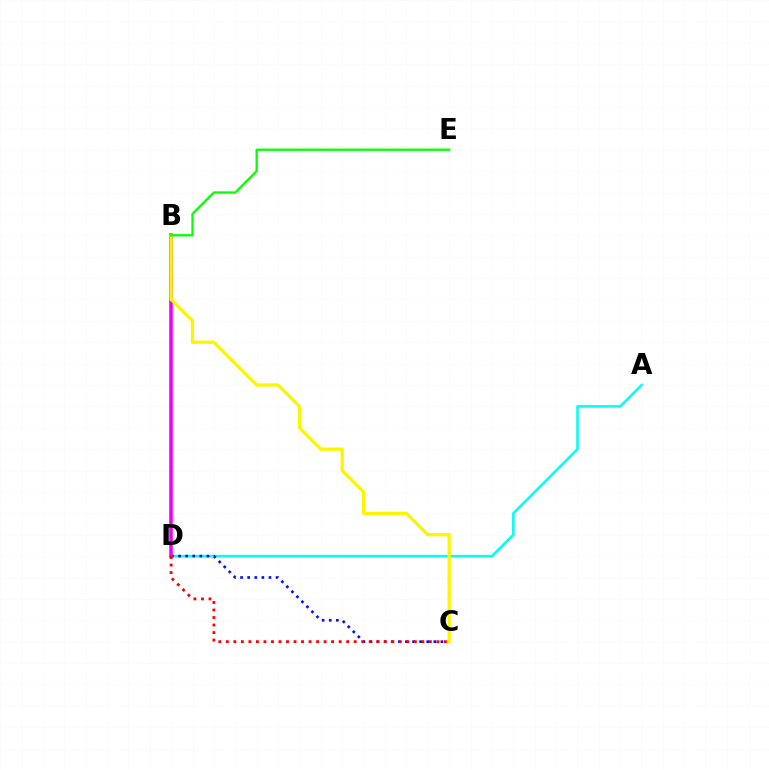{('A', 'D'): [{'color': '#00fff6', 'line_style': 'solid', 'thickness': 1.81}], ('C', 'D'): [{'color': '#0010ff', 'line_style': 'dotted', 'thickness': 1.93}, {'color': '#ff0000', 'line_style': 'dotted', 'thickness': 2.04}], ('B', 'D'): [{'color': '#ee00ff', 'line_style': 'solid', 'thickness': 2.57}], ('B', 'C'): [{'color': '#fcf500', 'line_style': 'solid', 'thickness': 2.34}], ('B', 'E'): [{'color': '#08ff00', 'line_style': 'solid', 'thickness': 1.66}]}